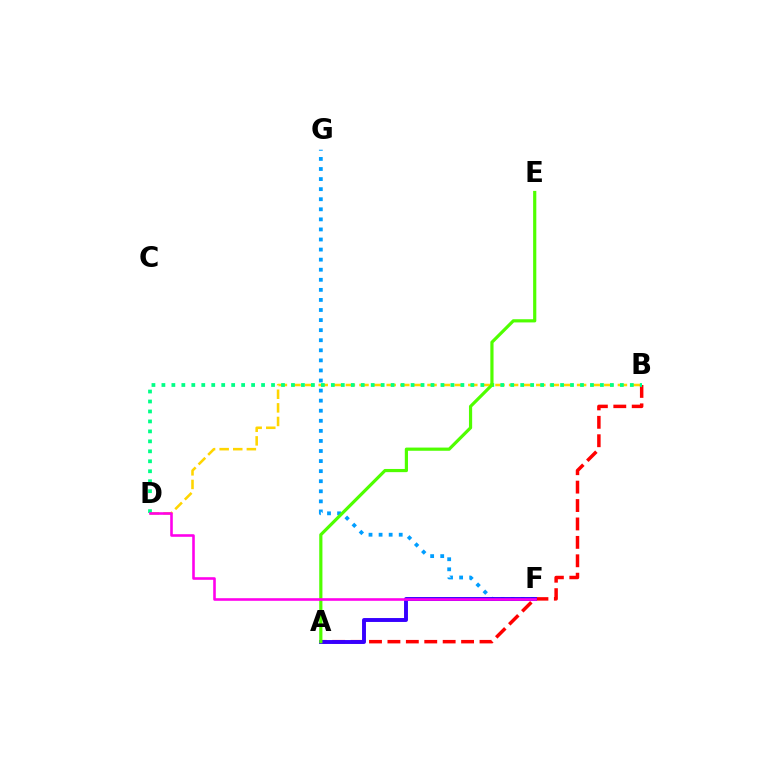{('B', 'D'): [{'color': '#ffd500', 'line_style': 'dashed', 'thickness': 1.85}, {'color': '#00ff86', 'line_style': 'dotted', 'thickness': 2.71}], ('A', 'B'): [{'color': '#ff0000', 'line_style': 'dashed', 'thickness': 2.5}], ('F', 'G'): [{'color': '#009eff', 'line_style': 'dotted', 'thickness': 2.74}], ('A', 'F'): [{'color': '#3700ff', 'line_style': 'solid', 'thickness': 2.82}], ('A', 'E'): [{'color': '#4fff00', 'line_style': 'solid', 'thickness': 2.29}], ('D', 'F'): [{'color': '#ff00ed', 'line_style': 'solid', 'thickness': 1.87}]}